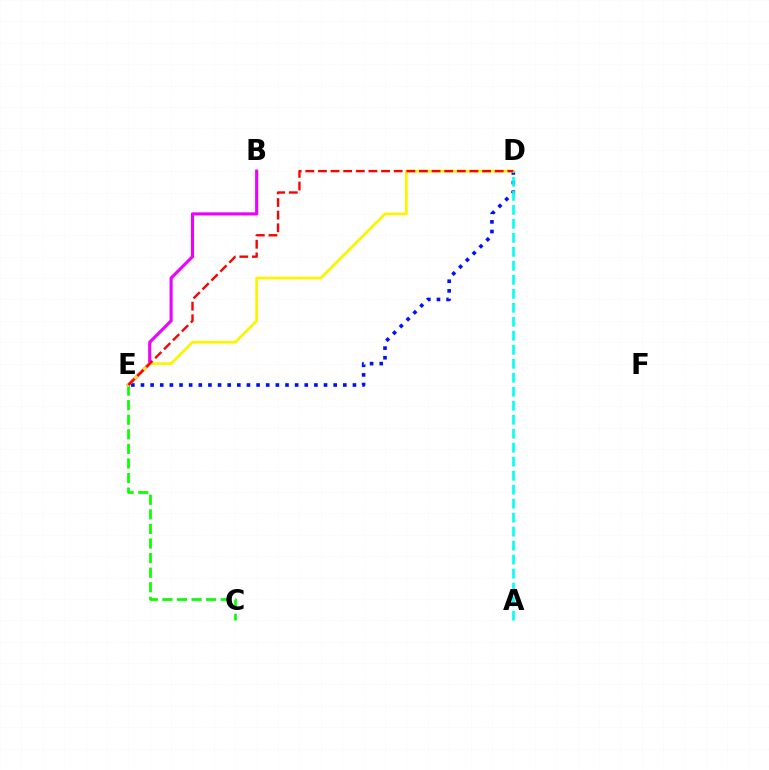{('B', 'E'): [{'color': '#ee00ff', 'line_style': 'solid', 'thickness': 2.24}], ('D', 'E'): [{'color': '#0010ff', 'line_style': 'dotted', 'thickness': 2.62}, {'color': '#fcf500', 'line_style': 'solid', 'thickness': 1.98}, {'color': '#ff0000', 'line_style': 'dashed', 'thickness': 1.72}], ('A', 'D'): [{'color': '#00fff6', 'line_style': 'dashed', 'thickness': 1.9}], ('C', 'E'): [{'color': '#08ff00', 'line_style': 'dashed', 'thickness': 1.98}]}